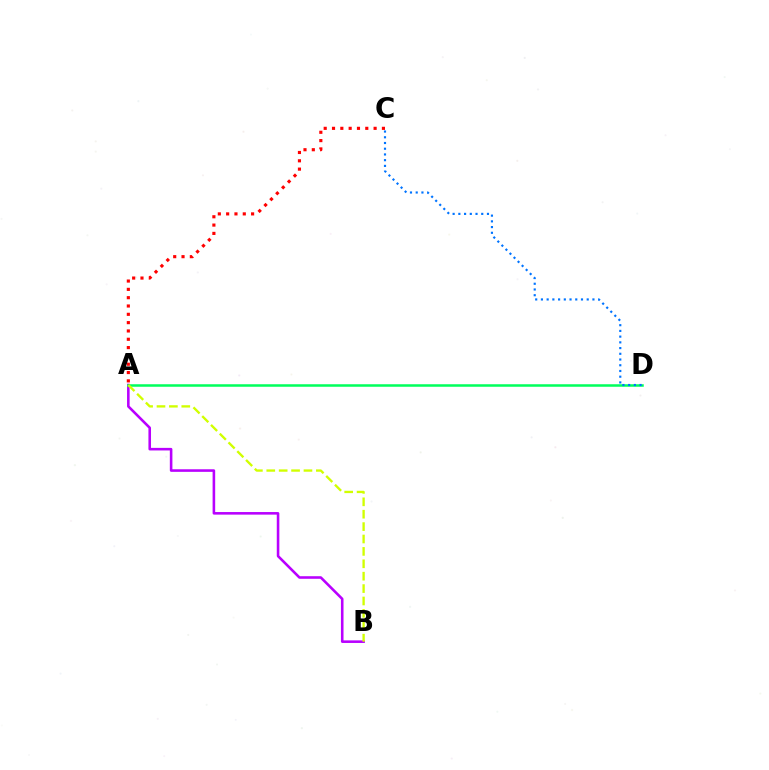{('A', 'C'): [{'color': '#ff0000', 'line_style': 'dotted', 'thickness': 2.26}], ('A', 'B'): [{'color': '#b900ff', 'line_style': 'solid', 'thickness': 1.86}, {'color': '#d1ff00', 'line_style': 'dashed', 'thickness': 1.68}], ('A', 'D'): [{'color': '#00ff5c', 'line_style': 'solid', 'thickness': 1.81}], ('C', 'D'): [{'color': '#0074ff', 'line_style': 'dotted', 'thickness': 1.55}]}